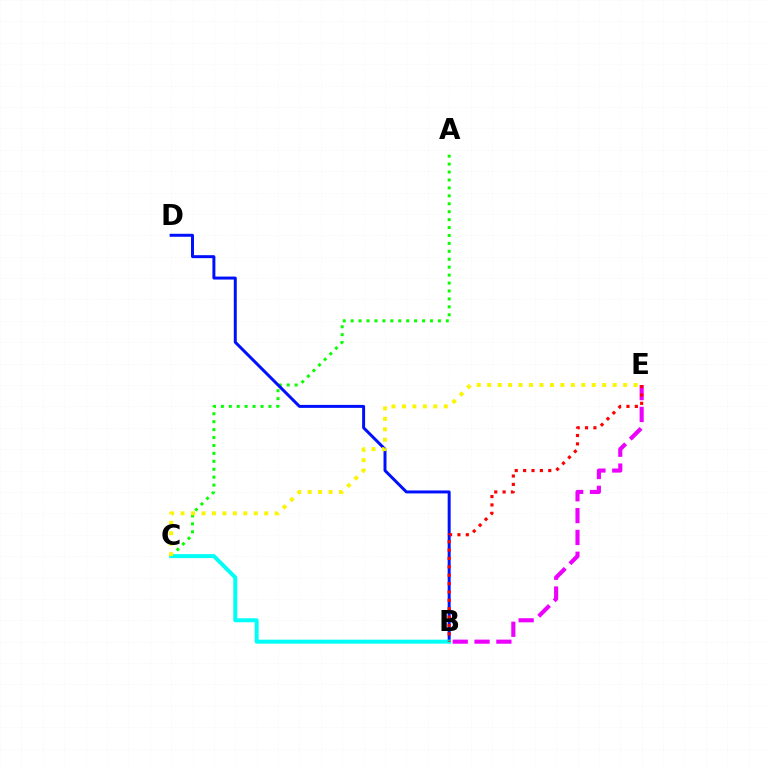{('A', 'C'): [{'color': '#08ff00', 'line_style': 'dotted', 'thickness': 2.15}], ('B', 'E'): [{'color': '#ee00ff', 'line_style': 'dashed', 'thickness': 2.97}, {'color': '#ff0000', 'line_style': 'dotted', 'thickness': 2.28}], ('B', 'D'): [{'color': '#0010ff', 'line_style': 'solid', 'thickness': 2.15}], ('B', 'C'): [{'color': '#00fff6', 'line_style': 'solid', 'thickness': 2.85}], ('C', 'E'): [{'color': '#fcf500', 'line_style': 'dotted', 'thickness': 2.84}]}